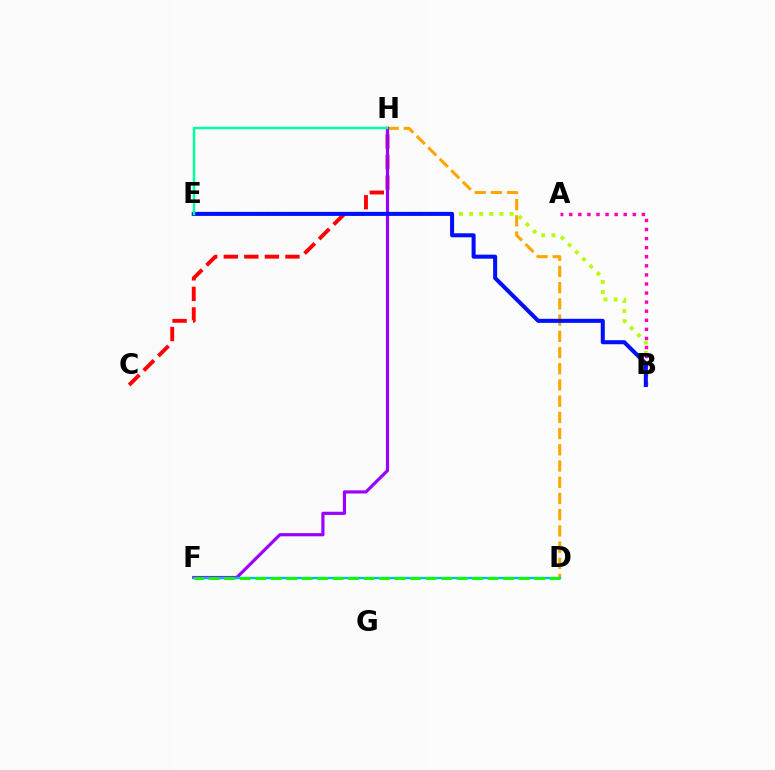{('A', 'B'): [{'color': '#ff00bd', 'line_style': 'dotted', 'thickness': 2.47}], ('D', 'H'): [{'color': '#ffa500', 'line_style': 'dashed', 'thickness': 2.2}], ('C', 'H'): [{'color': '#ff0000', 'line_style': 'dashed', 'thickness': 2.79}], ('B', 'E'): [{'color': '#b3ff00', 'line_style': 'dotted', 'thickness': 2.75}, {'color': '#0010ff', 'line_style': 'solid', 'thickness': 2.91}], ('F', 'H'): [{'color': '#9b00ff', 'line_style': 'solid', 'thickness': 2.29}], ('D', 'F'): [{'color': '#00b5ff', 'line_style': 'solid', 'thickness': 1.69}, {'color': '#08ff00', 'line_style': 'dashed', 'thickness': 2.11}], ('E', 'H'): [{'color': '#00ff9d', 'line_style': 'solid', 'thickness': 1.77}]}